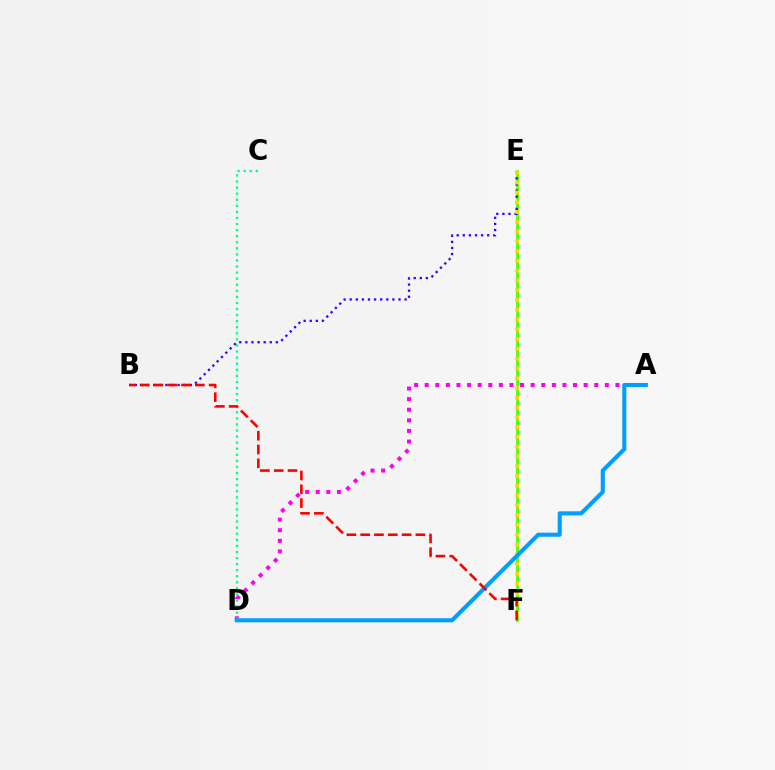{('A', 'D'): [{'color': '#ff00ed', 'line_style': 'dotted', 'thickness': 2.88}, {'color': '#009eff', 'line_style': 'solid', 'thickness': 2.94}], ('E', 'F'): [{'color': '#4fff00', 'line_style': 'solid', 'thickness': 1.99}, {'color': '#ffd500', 'line_style': 'dotted', 'thickness': 2.66}], ('C', 'D'): [{'color': '#00ff86', 'line_style': 'dotted', 'thickness': 1.65}], ('B', 'E'): [{'color': '#3700ff', 'line_style': 'dotted', 'thickness': 1.66}], ('B', 'F'): [{'color': '#ff0000', 'line_style': 'dashed', 'thickness': 1.88}]}